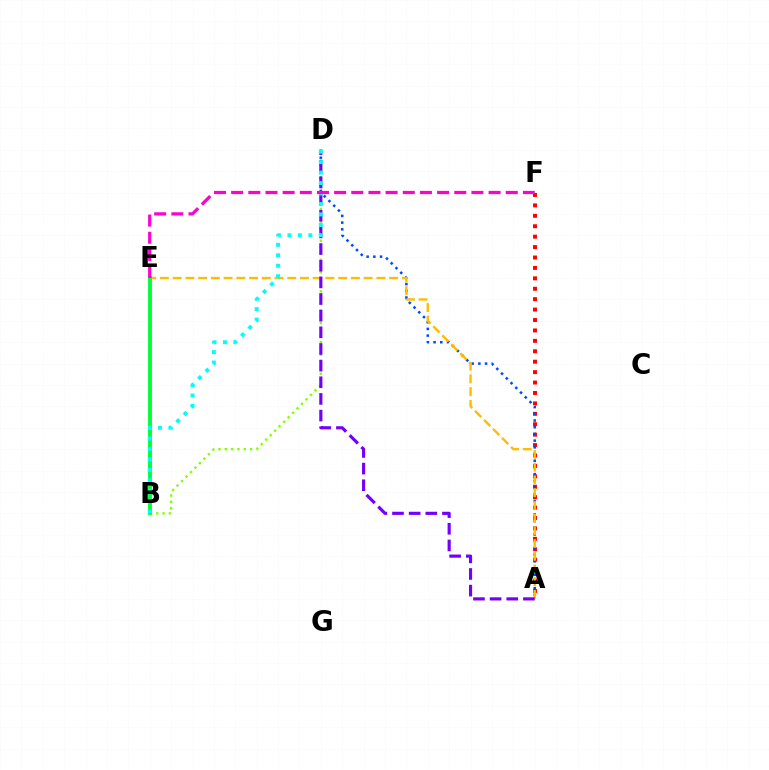{('B', 'D'): [{'color': '#84ff00', 'line_style': 'dotted', 'thickness': 1.72}, {'color': '#00fff6', 'line_style': 'dotted', 'thickness': 2.84}], ('A', 'F'): [{'color': '#ff0000', 'line_style': 'dotted', 'thickness': 2.83}], ('A', 'D'): [{'color': '#004bff', 'line_style': 'dotted', 'thickness': 1.82}, {'color': '#7200ff', 'line_style': 'dashed', 'thickness': 2.26}], ('A', 'E'): [{'color': '#ffbd00', 'line_style': 'dashed', 'thickness': 1.73}], ('B', 'E'): [{'color': '#00ff39', 'line_style': 'solid', 'thickness': 2.79}], ('E', 'F'): [{'color': '#ff00cf', 'line_style': 'dashed', 'thickness': 2.33}]}